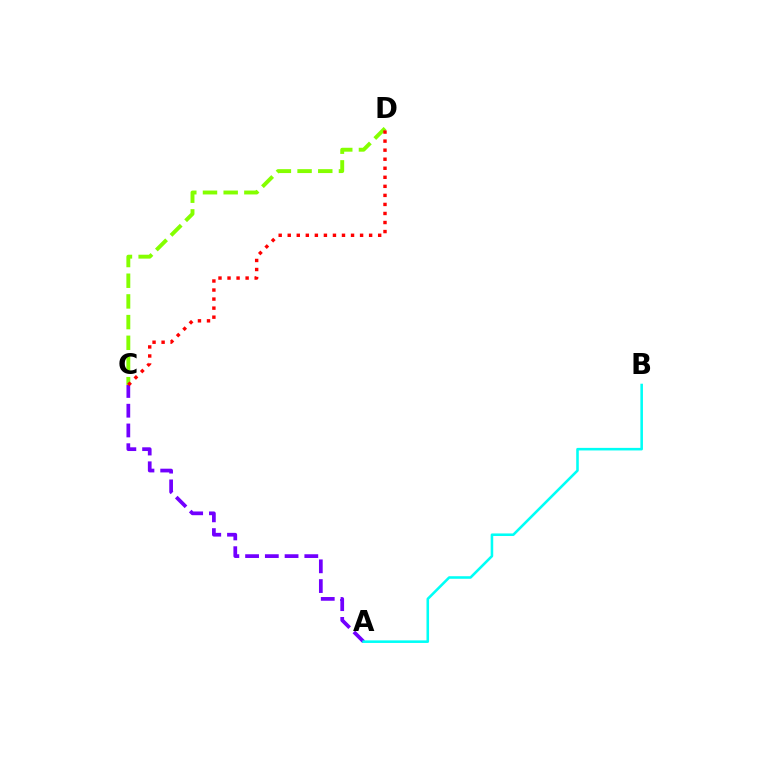{('A', 'C'): [{'color': '#7200ff', 'line_style': 'dashed', 'thickness': 2.68}], ('A', 'B'): [{'color': '#00fff6', 'line_style': 'solid', 'thickness': 1.85}], ('C', 'D'): [{'color': '#84ff00', 'line_style': 'dashed', 'thickness': 2.81}, {'color': '#ff0000', 'line_style': 'dotted', 'thickness': 2.46}]}